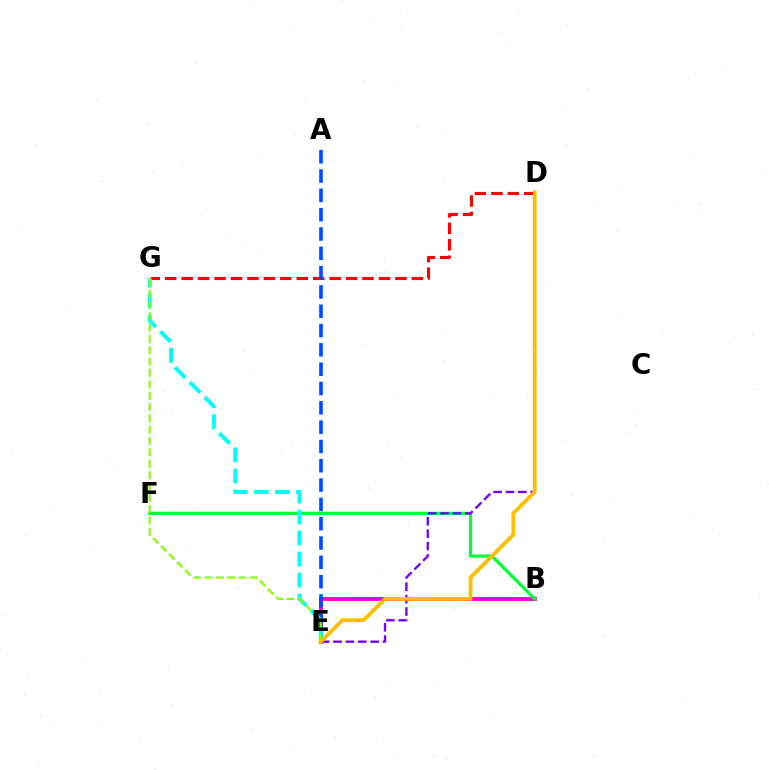{('B', 'E'): [{'color': '#ff00cf', 'line_style': 'solid', 'thickness': 2.8}], ('B', 'F'): [{'color': '#00ff39', 'line_style': 'solid', 'thickness': 2.3}], ('D', 'G'): [{'color': '#ff0000', 'line_style': 'dashed', 'thickness': 2.23}], ('D', 'E'): [{'color': '#7200ff', 'line_style': 'dashed', 'thickness': 1.68}, {'color': '#ffbd00', 'line_style': 'solid', 'thickness': 2.74}], ('A', 'E'): [{'color': '#004bff', 'line_style': 'dashed', 'thickness': 2.62}], ('E', 'G'): [{'color': '#00fff6', 'line_style': 'dashed', 'thickness': 2.86}, {'color': '#84ff00', 'line_style': 'dashed', 'thickness': 1.54}]}